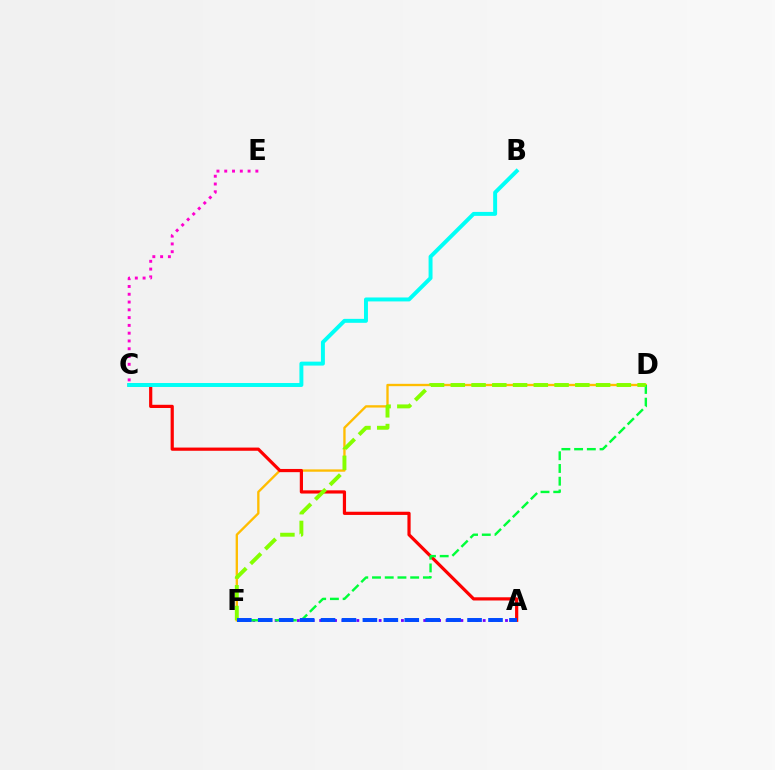{('D', 'F'): [{'color': '#ffbd00', 'line_style': 'solid', 'thickness': 1.68}, {'color': '#00ff39', 'line_style': 'dashed', 'thickness': 1.73}, {'color': '#84ff00', 'line_style': 'dashed', 'thickness': 2.82}], ('A', 'F'): [{'color': '#7200ff', 'line_style': 'dotted', 'thickness': 2.02}, {'color': '#004bff', 'line_style': 'dashed', 'thickness': 2.84}], ('A', 'C'): [{'color': '#ff0000', 'line_style': 'solid', 'thickness': 2.3}], ('B', 'C'): [{'color': '#00fff6', 'line_style': 'solid', 'thickness': 2.84}], ('C', 'E'): [{'color': '#ff00cf', 'line_style': 'dotted', 'thickness': 2.11}]}